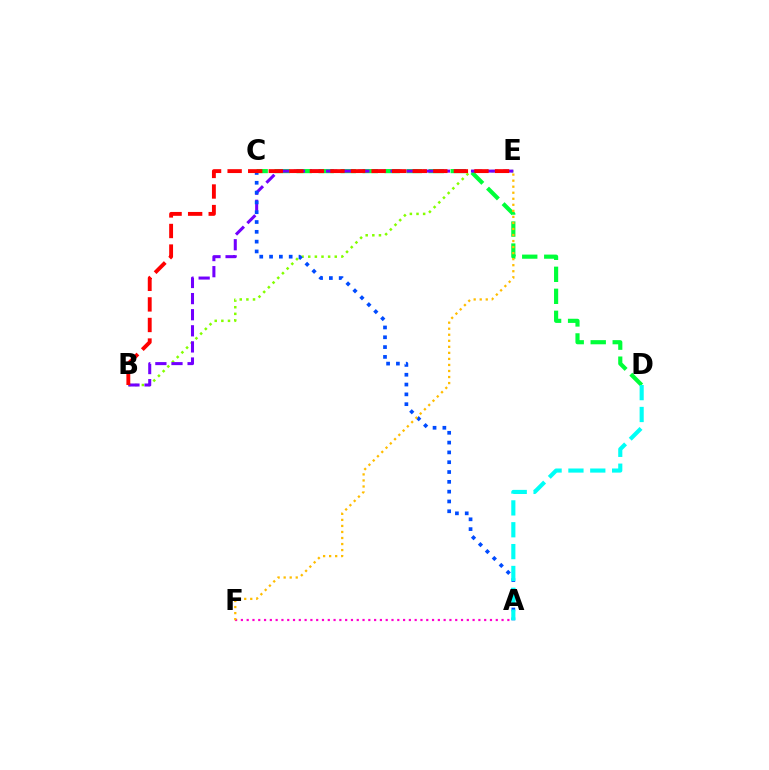{('B', 'E'): [{'color': '#84ff00', 'line_style': 'dotted', 'thickness': 1.8}, {'color': '#7200ff', 'line_style': 'dashed', 'thickness': 2.19}, {'color': '#ff0000', 'line_style': 'dashed', 'thickness': 2.79}], ('C', 'D'): [{'color': '#00ff39', 'line_style': 'dashed', 'thickness': 2.99}], ('A', 'F'): [{'color': '#ff00cf', 'line_style': 'dotted', 'thickness': 1.57}], ('A', 'C'): [{'color': '#004bff', 'line_style': 'dotted', 'thickness': 2.67}], ('A', 'D'): [{'color': '#00fff6', 'line_style': 'dashed', 'thickness': 2.97}], ('E', 'F'): [{'color': '#ffbd00', 'line_style': 'dotted', 'thickness': 1.64}]}